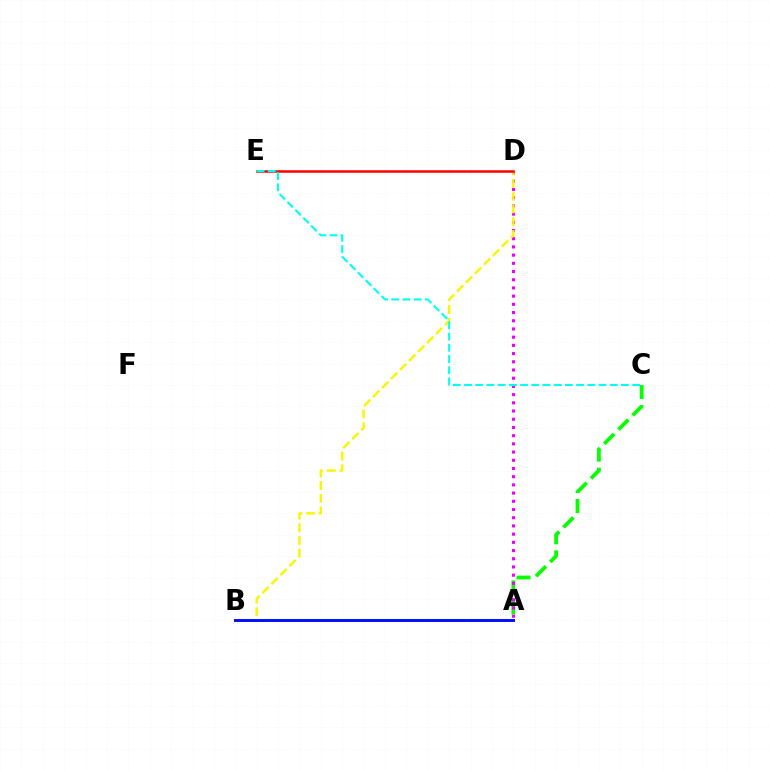{('A', 'C'): [{'color': '#08ff00', 'line_style': 'dashed', 'thickness': 2.73}], ('A', 'D'): [{'color': '#ee00ff', 'line_style': 'dotted', 'thickness': 2.23}], ('B', 'D'): [{'color': '#fcf500', 'line_style': 'dashed', 'thickness': 1.73}], ('A', 'B'): [{'color': '#0010ff', 'line_style': 'solid', 'thickness': 2.12}], ('D', 'E'): [{'color': '#ff0000', 'line_style': 'solid', 'thickness': 1.81}], ('C', 'E'): [{'color': '#00fff6', 'line_style': 'dashed', 'thickness': 1.52}]}